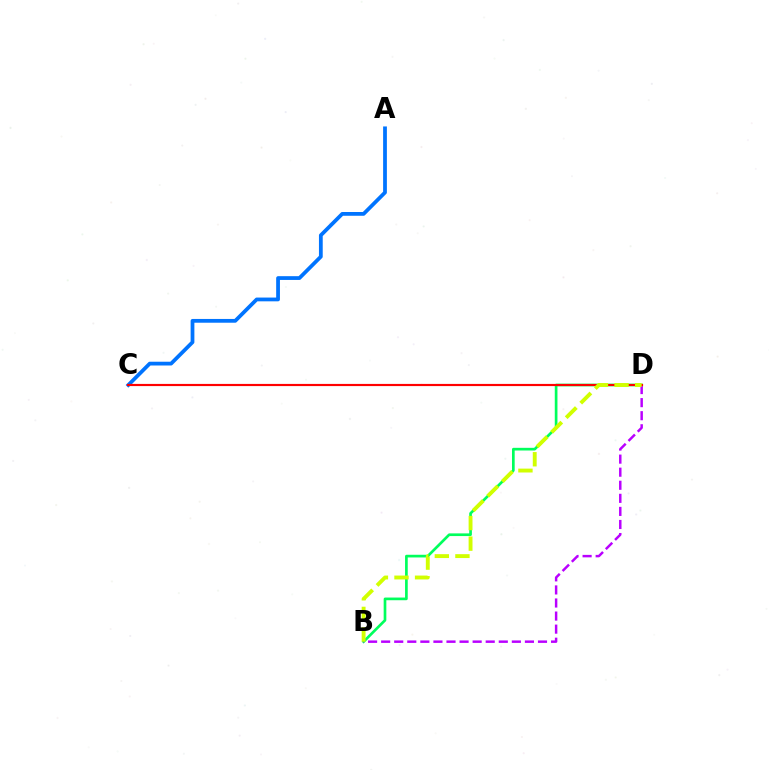{('B', 'D'): [{'color': '#00ff5c', 'line_style': 'solid', 'thickness': 1.93}, {'color': '#b900ff', 'line_style': 'dashed', 'thickness': 1.78}, {'color': '#d1ff00', 'line_style': 'dashed', 'thickness': 2.8}], ('A', 'C'): [{'color': '#0074ff', 'line_style': 'solid', 'thickness': 2.71}], ('C', 'D'): [{'color': '#ff0000', 'line_style': 'solid', 'thickness': 1.57}]}